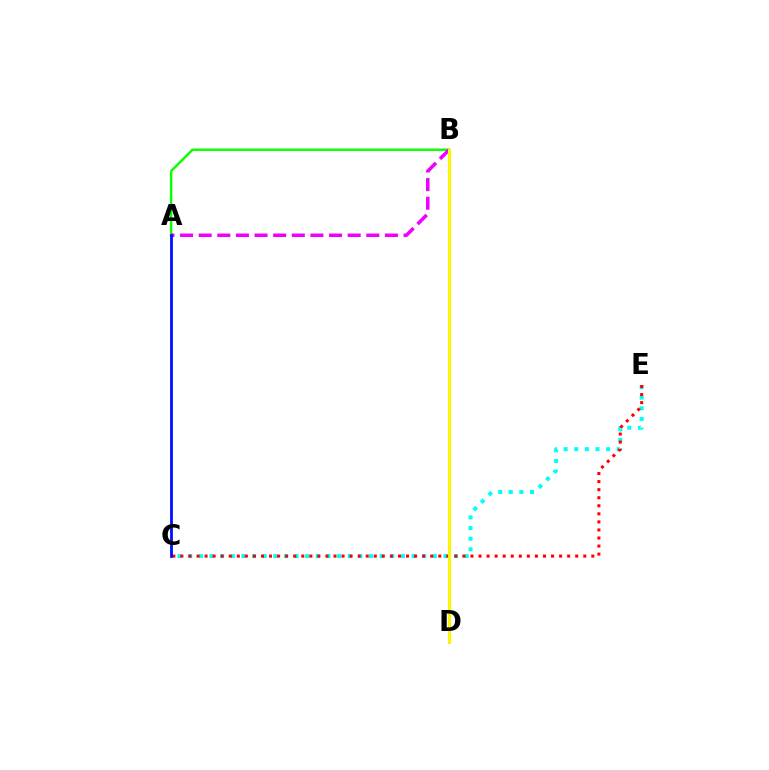{('C', 'E'): [{'color': '#00fff6', 'line_style': 'dotted', 'thickness': 2.89}, {'color': '#ff0000', 'line_style': 'dotted', 'thickness': 2.19}], ('A', 'B'): [{'color': '#08ff00', 'line_style': 'solid', 'thickness': 1.74}, {'color': '#ee00ff', 'line_style': 'dashed', 'thickness': 2.53}], ('B', 'D'): [{'color': '#fcf500', 'line_style': 'solid', 'thickness': 2.22}], ('A', 'C'): [{'color': '#0010ff', 'line_style': 'solid', 'thickness': 2.01}]}